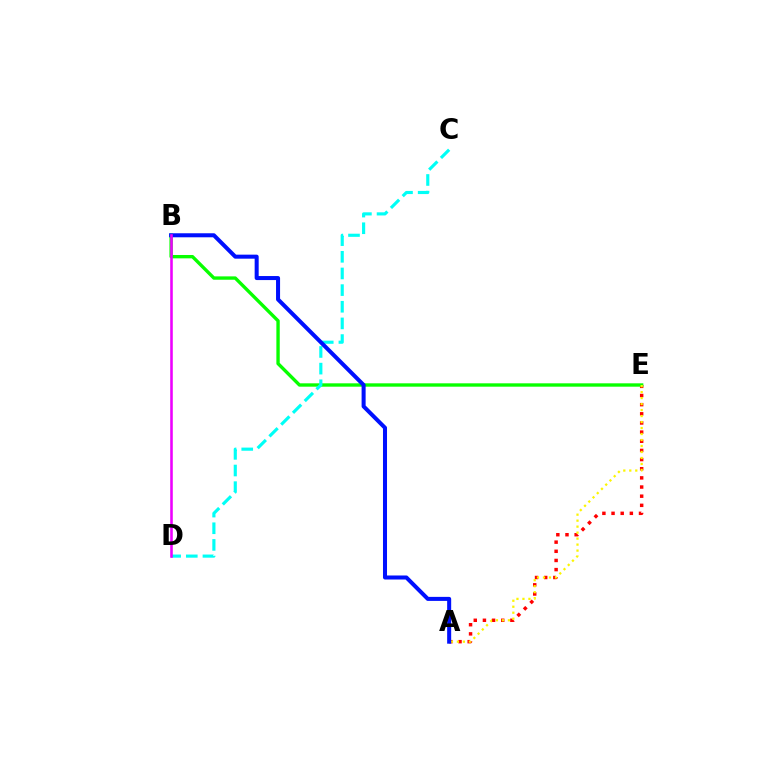{('A', 'E'): [{'color': '#ff0000', 'line_style': 'dotted', 'thickness': 2.49}, {'color': '#fcf500', 'line_style': 'dotted', 'thickness': 1.63}], ('B', 'E'): [{'color': '#08ff00', 'line_style': 'solid', 'thickness': 2.42}], ('C', 'D'): [{'color': '#00fff6', 'line_style': 'dashed', 'thickness': 2.26}], ('A', 'B'): [{'color': '#0010ff', 'line_style': 'solid', 'thickness': 2.9}], ('B', 'D'): [{'color': '#ee00ff', 'line_style': 'solid', 'thickness': 1.86}]}